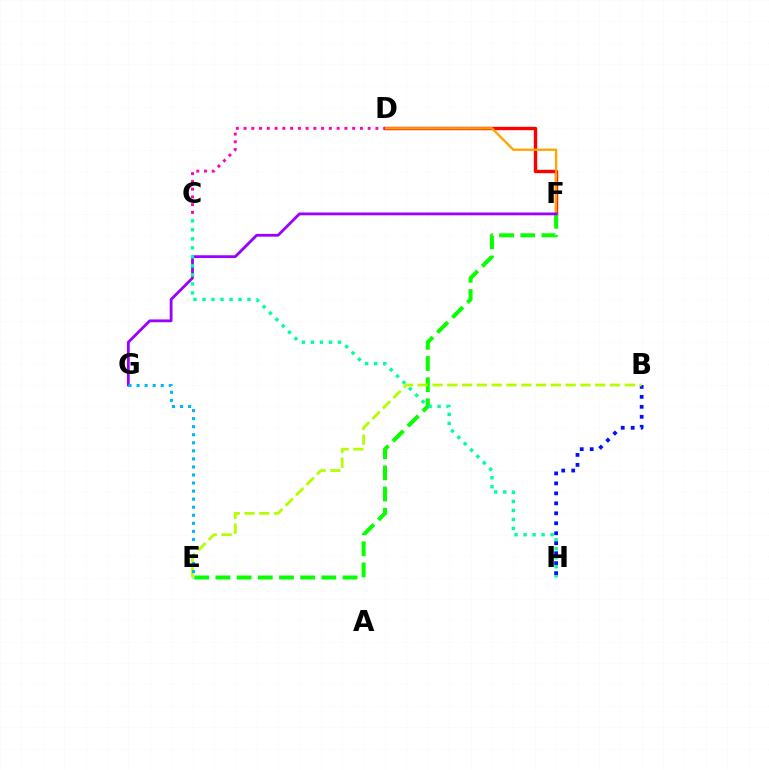{('D', 'F'): [{'color': '#ff0000', 'line_style': 'solid', 'thickness': 2.44}, {'color': '#ffa500', 'line_style': 'solid', 'thickness': 1.68}], ('E', 'F'): [{'color': '#08ff00', 'line_style': 'dashed', 'thickness': 2.88}], ('C', 'D'): [{'color': '#ff00bd', 'line_style': 'dotted', 'thickness': 2.11}], ('F', 'G'): [{'color': '#9b00ff', 'line_style': 'solid', 'thickness': 2.01}], ('C', 'H'): [{'color': '#00ff9d', 'line_style': 'dotted', 'thickness': 2.45}], ('B', 'H'): [{'color': '#0010ff', 'line_style': 'dotted', 'thickness': 2.71}], ('B', 'E'): [{'color': '#b3ff00', 'line_style': 'dashed', 'thickness': 2.01}], ('E', 'G'): [{'color': '#00b5ff', 'line_style': 'dotted', 'thickness': 2.19}]}